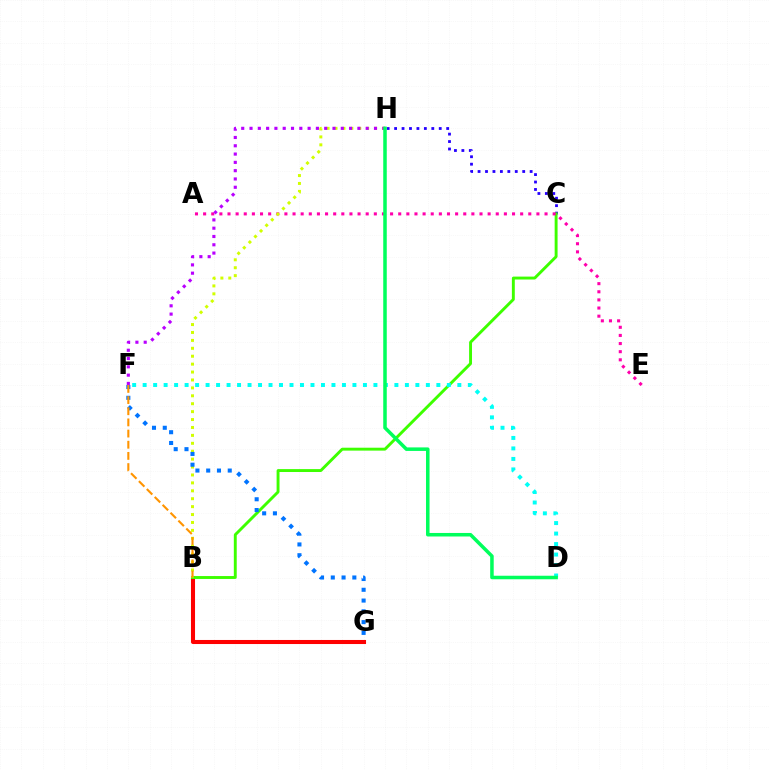{('B', 'G'): [{'color': '#ff0000', 'line_style': 'solid', 'thickness': 2.93}], ('C', 'H'): [{'color': '#2500ff', 'line_style': 'dotted', 'thickness': 2.02}], ('B', 'C'): [{'color': '#3dff00', 'line_style': 'solid', 'thickness': 2.09}], ('A', 'E'): [{'color': '#ff00ac', 'line_style': 'dotted', 'thickness': 2.21}], ('B', 'H'): [{'color': '#d1ff00', 'line_style': 'dotted', 'thickness': 2.15}], ('D', 'F'): [{'color': '#00fff6', 'line_style': 'dotted', 'thickness': 2.85}], ('F', 'H'): [{'color': '#b900ff', 'line_style': 'dotted', 'thickness': 2.25}], ('F', 'G'): [{'color': '#0074ff', 'line_style': 'dotted', 'thickness': 2.93}], ('B', 'F'): [{'color': '#ff9400', 'line_style': 'dashed', 'thickness': 1.52}], ('D', 'H'): [{'color': '#00ff5c', 'line_style': 'solid', 'thickness': 2.54}]}